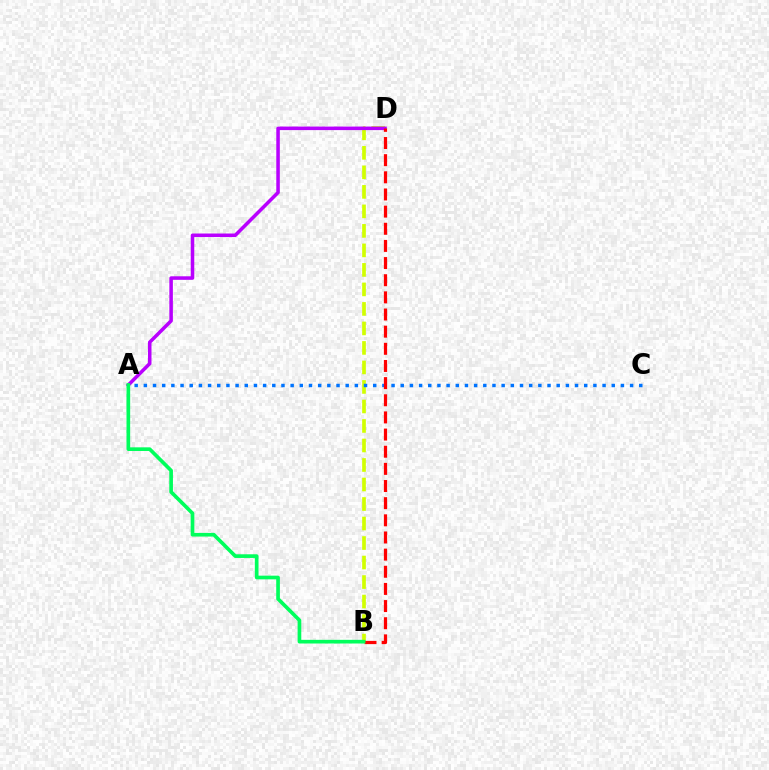{('B', 'D'): [{'color': '#d1ff00', 'line_style': 'dashed', 'thickness': 2.65}, {'color': '#ff0000', 'line_style': 'dashed', 'thickness': 2.33}], ('A', 'C'): [{'color': '#0074ff', 'line_style': 'dotted', 'thickness': 2.49}], ('A', 'D'): [{'color': '#b900ff', 'line_style': 'solid', 'thickness': 2.54}], ('A', 'B'): [{'color': '#00ff5c', 'line_style': 'solid', 'thickness': 2.64}]}